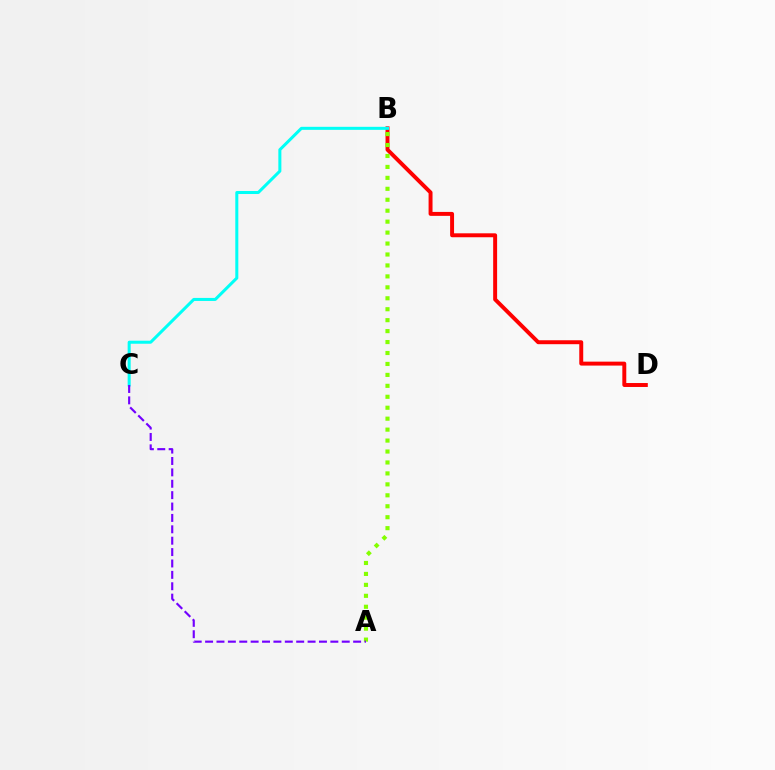{('B', 'D'): [{'color': '#ff0000', 'line_style': 'solid', 'thickness': 2.84}], ('B', 'C'): [{'color': '#00fff6', 'line_style': 'solid', 'thickness': 2.18}], ('A', 'B'): [{'color': '#84ff00', 'line_style': 'dotted', 'thickness': 2.97}], ('A', 'C'): [{'color': '#7200ff', 'line_style': 'dashed', 'thickness': 1.55}]}